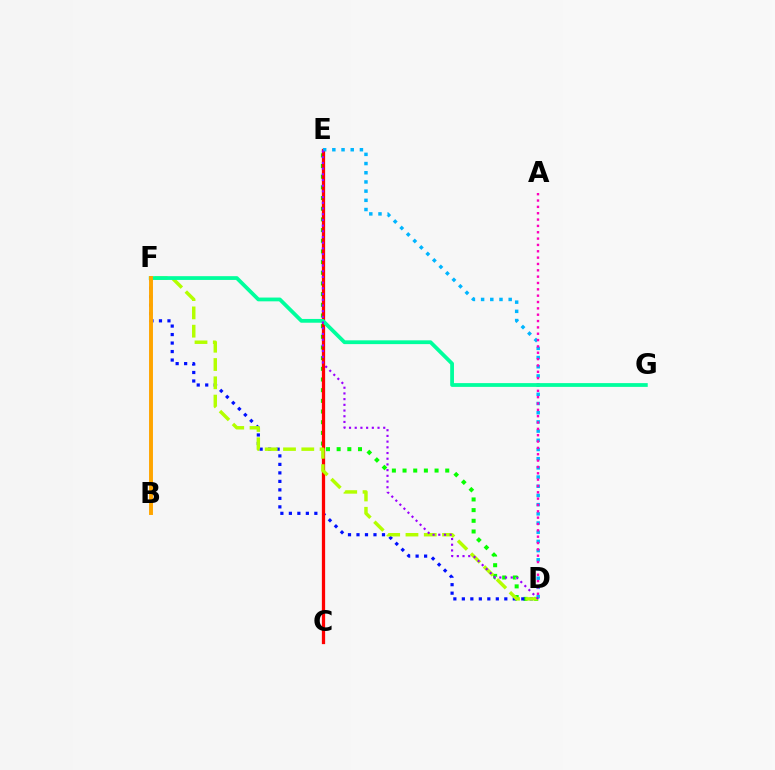{('D', 'E'): [{'color': '#08ff00', 'line_style': 'dotted', 'thickness': 2.9}, {'color': '#00b5ff', 'line_style': 'dotted', 'thickness': 2.5}, {'color': '#9b00ff', 'line_style': 'dotted', 'thickness': 1.55}], ('D', 'F'): [{'color': '#0010ff', 'line_style': 'dotted', 'thickness': 2.31}, {'color': '#b3ff00', 'line_style': 'dashed', 'thickness': 2.48}], ('C', 'E'): [{'color': '#ff0000', 'line_style': 'solid', 'thickness': 2.35}], ('A', 'D'): [{'color': '#ff00bd', 'line_style': 'dotted', 'thickness': 1.72}], ('F', 'G'): [{'color': '#00ff9d', 'line_style': 'solid', 'thickness': 2.72}], ('B', 'F'): [{'color': '#ffa500', 'line_style': 'solid', 'thickness': 2.83}]}